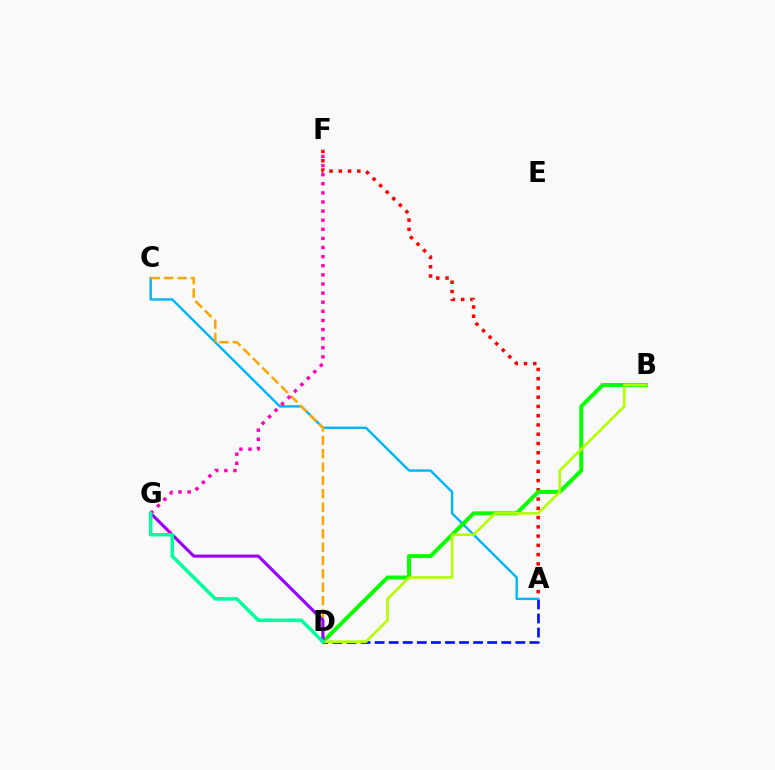{('A', 'F'): [{'color': '#ff0000', 'line_style': 'dotted', 'thickness': 2.52}], ('A', 'D'): [{'color': '#0010ff', 'line_style': 'dashed', 'thickness': 1.91}], ('A', 'C'): [{'color': '#00b5ff', 'line_style': 'solid', 'thickness': 1.73}], ('B', 'D'): [{'color': '#08ff00', 'line_style': 'solid', 'thickness': 2.85}, {'color': '#b3ff00', 'line_style': 'solid', 'thickness': 1.91}], ('C', 'D'): [{'color': '#ffa500', 'line_style': 'dashed', 'thickness': 1.81}], ('D', 'G'): [{'color': '#9b00ff', 'line_style': 'solid', 'thickness': 2.25}, {'color': '#00ff9d', 'line_style': 'solid', 'thickness': 2.53}], ('F', 'G'): [{'color': '#ff00bd', 'line_style': 'dotted', 'thickness': 2.47}]}